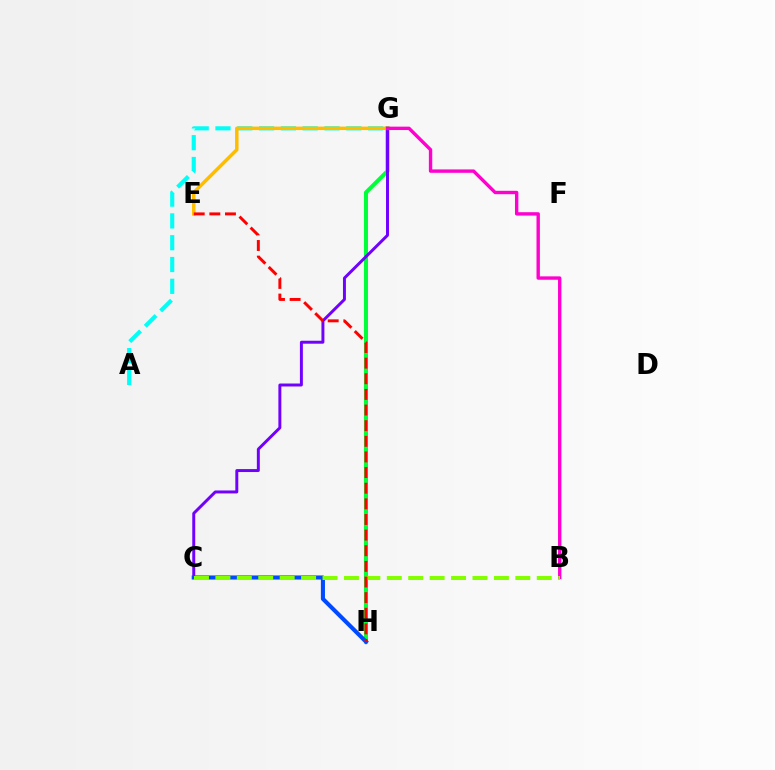{('G', 'H'): [{'color': '#00ff39', 'line_style': 'solid', 'thickness': 2.9}], ('C', 'G'): [{'color': '#7200ff', 'line_style': 'solid', 'thickness': 2.13}], ('A', 'G'): [{'color': '#00fff6', 'line_style': 'dashed', 'thickness': 2.96}], ('C', 'H'): [{'color': '#004bff', 'line_style': 'solid', 'thickness': 2.95}], ('E', 'G'): [{'color': '#ffbd00', 'line_style': 'solid', 'thickness': 2.51}], ('B', 'G'): [{'color': '#ff00cf', 'line_style': 'solid', 'thickness': 2.44}], ('B', 'C'): [{'color': '#84ff00', 'line_style': 'dashed', 'thickness': 2.91}], ('E', 'H'): [{'color': '#ff0000', 'line_style': 'dashed', 'thickness': 2.12}]}